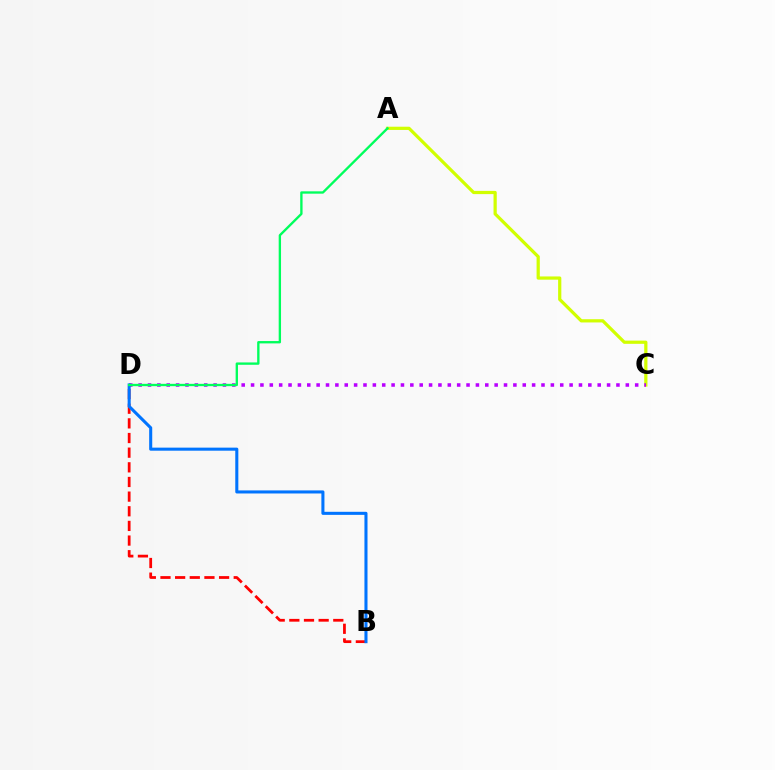{('A', 'C'): [{'color': '#d1ff00', 'line_style': 'solid', 'thickness': 2.32}], ('C', 'D'): [{'color': '#b900ff', 'line_style': 'dotted', 'thickness': 2.55}], ('B', 'D'): [{'color': '#ff0000', 'line_style': 'dashed', 'thickness': 1.99}, {'color': '#0074ff', 'line_style': 'solid', 'thickness': 2.2}], ('A', 'D'): [{'color': '#00ff5c', 'line_style': 'solid', 'thickness': 1.69}]}